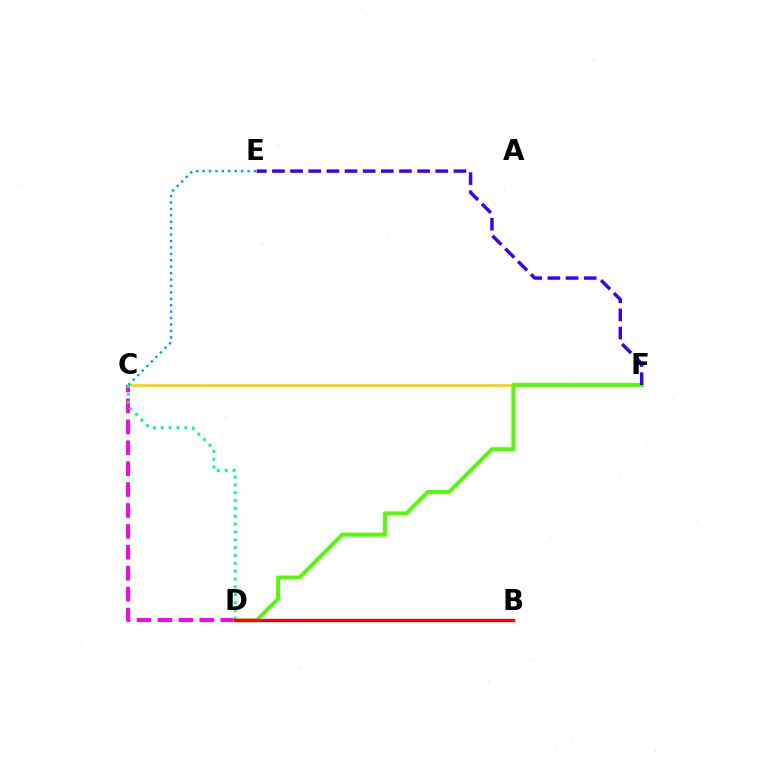{('C', 'D'): [{'color': '#ff00ed', 'line_style': 'dashed', 'thickness': 2.84}, {'color': '#00ff86', 'line_style': 'dotted', 'thickness': 2.13}], ('C', 'F'): [{'color': '#ffd500', 'line_style': 'solid', 'thickness': 1.99}], ('C', 'E'): [{'color': '#009eff', 'line_style': 'dotted', 'thickness': 1.74}], ('D', 'F'): [{'color': '#4fff00', 'line_style': 'solid', 'thickness': 2.8}], ('B', 'D'): [{'color': '#ff0000', 'line_style': 'solid', 'thickness': 2.33}], ('E', 'F'): [{'color': '#3700ff', 'line_style': 'dashed', 'thickness': 2.47}]}